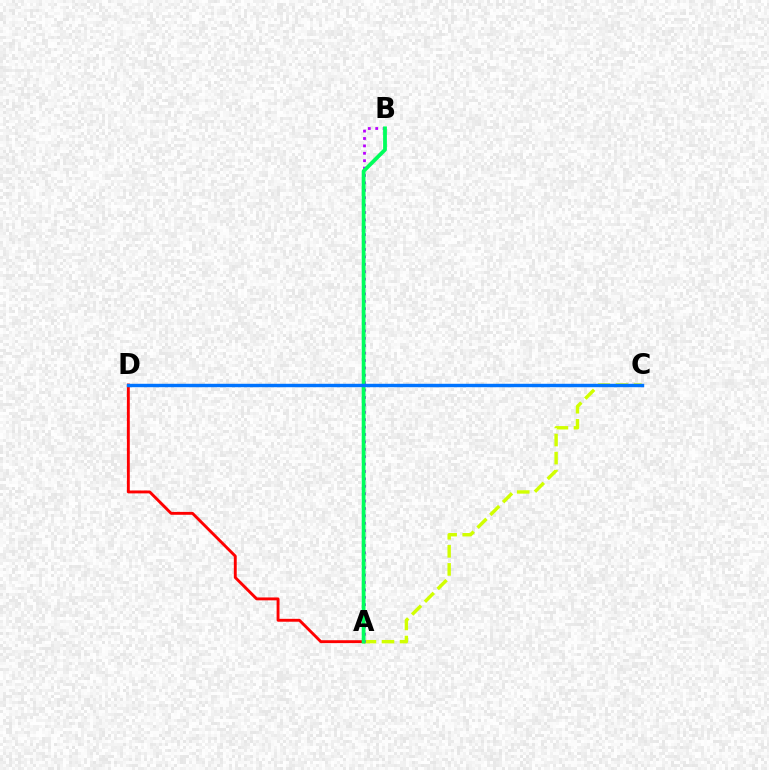{('A', 'C'): [{'color': '#d1ff00', 'line_style': 'dashed', 'thickness': 2.45}], ('A', 'D'): [{'color': '#ff0000', 'line_style': 'solid', 'thickness': 2.08}], ('A', 'B'): [{'color': '#b900ff', 'line_style': 'dotted', 'thickness': 2.01}, {'color': '#00ff5c', 'line_style': 'solid', 'thickness': 2.73}], ('C', 'D'): [{'color': '#0074ff', 'line_style': 'solid', 'thickness': 2.46}]}